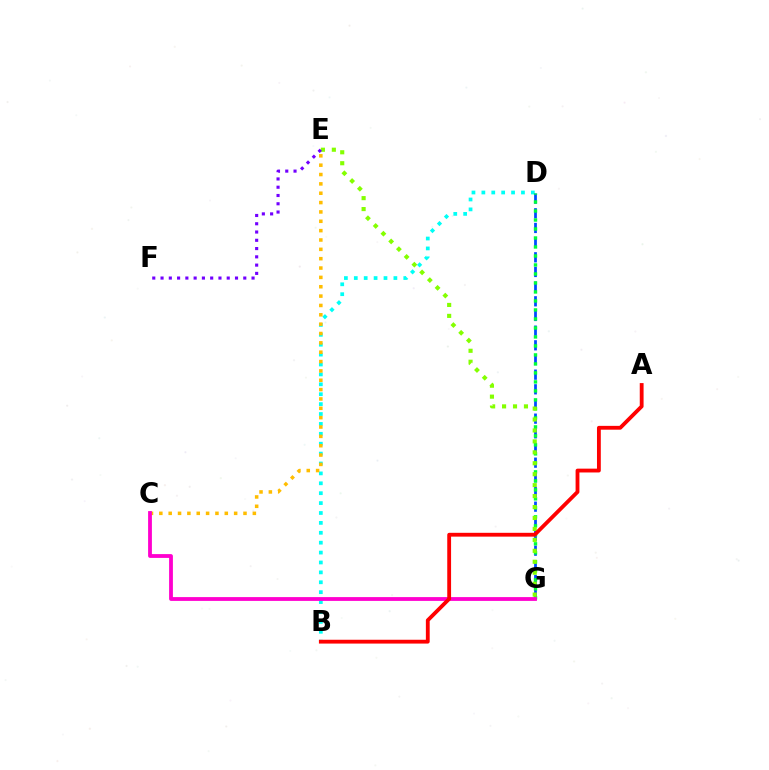{('B', 'D'): [{'color': '#00fff6', 'line_style': 'dotted', 'thickness': 2.69}], ('C', 'E'): [{'color': '#ffbd00', 'line_style': 'dotted', 'thickness': 2.54}], ('D', 'G'): [{'color': '#004bff', 'line_style': 'dashed', 'thickness': 1.99}, {'color': '#00ff39', 'line_style': 'dotted', 'thickness': 2.44}], ('C', 'G'): [{'color': '#ff00cf', 'line_style': 'solid', 'thickness': 2.74}], ('E', 'G'): [{'color': '#84ff00', 'line_style': 'dotted', 'thickness': 2.97}], ('A', 'B'): [{'color': '#ff0000', 'line_style': 'solid', 'thickness': 2.75}], ('E', 'F'): [{'color': '#7200ff', 'line_style': 'dotted', 'thickness': 2.25}]}